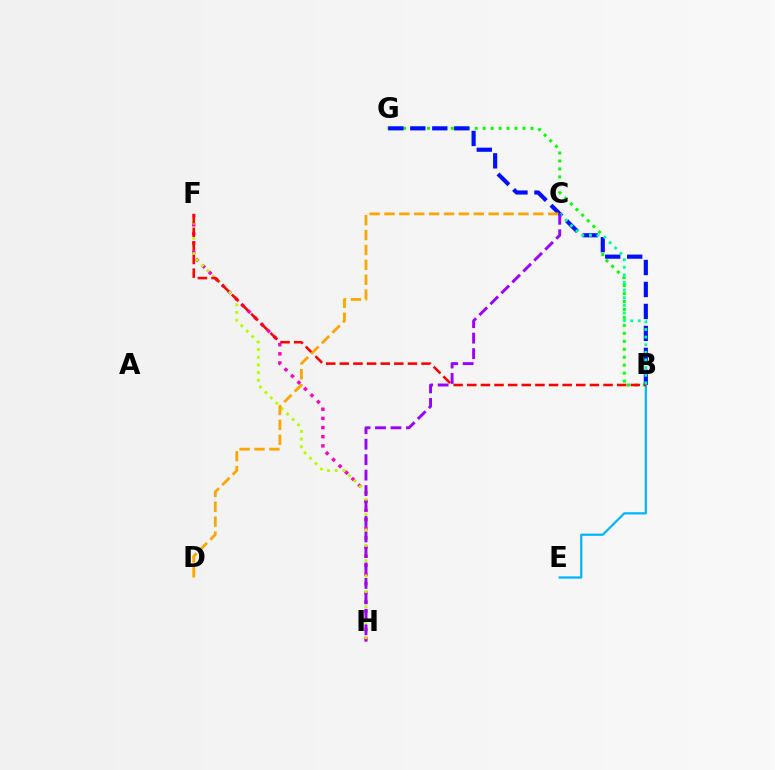{('F', 'H'): [{'color': '#ff00bd', 'line_style': 'dotted', 'thickness': 2.49}, {'color': '#b3ff00', 'line_style': 'dotted', 'thickness': 2.08}], ('B', 'G'): [{'color': '#08ff00', 'line_style': 'dotted', 'thickness': 2.17}, {'color': '#0010ff', 'line_style': 'dashed', 'thickness': 2.98}], ('B', 'E'): [{'color': '#00b5ff', 'line_style': 'solid', 'thickness': 1.61}], ('B', 'F'): [{'color': '#ff0000', 'line_style': 'dashed', 'thickness': 1.85}], ('B', 'C'): [{'color': '#00ff9d', 'line_style': 'dotted', 'thickness': 2.07}], ('C', 'D'): [{'color': '#ffa500', 'line_style': 'dashed', 'thickness': 2.02}], ('C', 'H'): [{'color': '#9b00ff', 'line_style': 'dashed', 'thickness': 2.1}]}